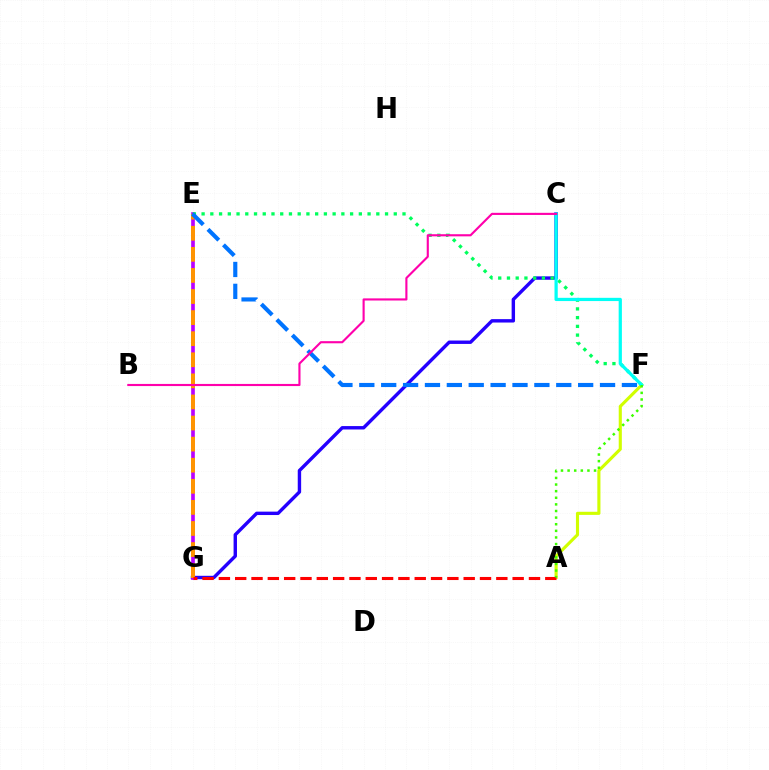{('C', 'G'): [{'color': '#2500ff', 'line_style': 'solid', 'thickness': 2.45}], ('E', 'G'): [{'color': '#b900ff', 'line_style': 'solid', 'thickness': 2.64}, {'color': '#ff9400', 'line_style': 'dashed', 'thickness': 2.86}], ('A', 'F'): [{'color': '#d1ff00', 'line_style': 'solid', 'thickness': 2.25}, {'color': '#3dff00', 'line_style': 'dotted', 'thickness': 1.8}], ('E', 'F'): [{'color': '#00ff5c', 'line_style': 'dotted', 'thickness': 2.37}, {'color': '#0074ff', 'line_style': 'dashed', 'thickness': 2.97}], ('C', 'F'): [{'color': '#00fff6', 'line_style': 'solid', 'thickness': 2.32}], ('A', 'G'): [{'color': '#ff0000', 'line_style': 'dashed', 'thickness': 2.22}], ('B', 'C'): [{'color': '#ff00ac', 'line_style': 'solid', 'thickness': 1.53}]}